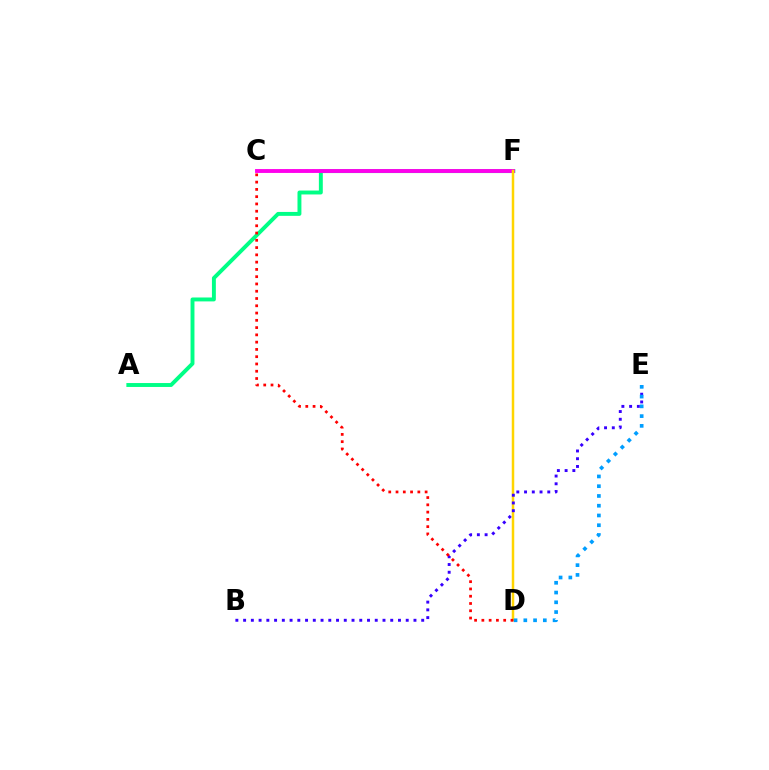{('C', 'F'): [{'color': '#4fff00', 'line_style': 'dotted', 'thickness': 1.8}, {'color': '#ff00ed', 'line_style': 'solid', 'thickness': 2.79}], ('A', 'F'): [{'color': '#00ff86', 'line_style': 'solid', 'thickness': 2.82}], ('D', 'F'): [{'color': '#ffd500', 'line_style': 'solid', 'thickness': 1.79}], ('B', 'E'): [{'color': '#3700ff', 'line_style': 'dotted', 'thickness': 2.1}], ('D', 'E'): [{'color': '#009eff', 'line_style': 'dotted', 'thickness': 2.65}], ('C', 'D'): [{'color': '#ff0000', 'line_style': 'dotted', 'thickness': 1.98}]}